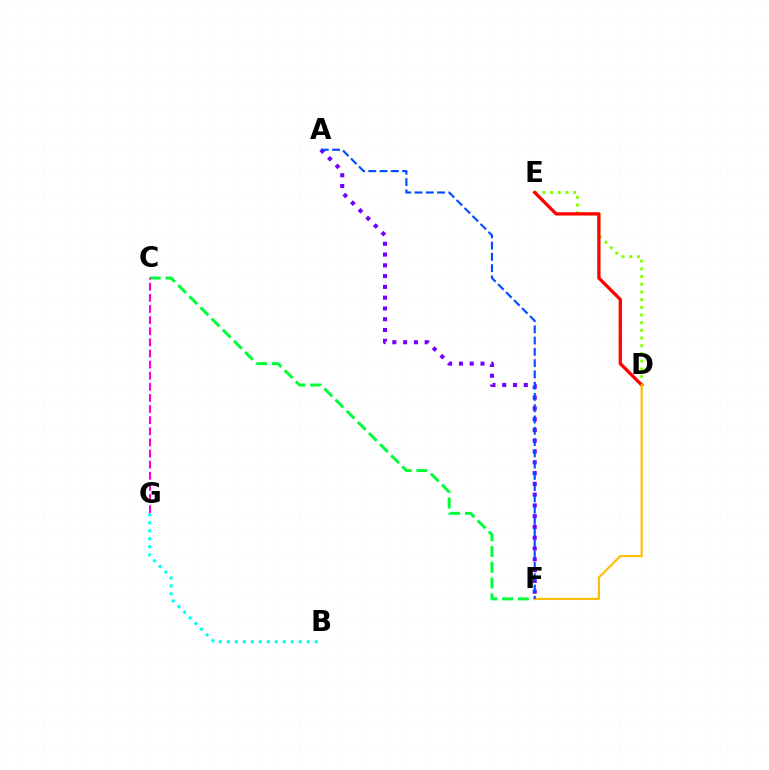{('C', 'F'): [{'color': '#00ff39', 'line_style': 'dashed', 'thickness': 2.14}], ('C', 'G'): [{'color': '#ff00cf', 'line_style': 'dashed', 'thickness': 1.51}], ('D', 'E'): [{'color': '#84ff00', 'line_style': 'dotted', 'thickness': 2.09}, {'color': '#ff0000', 'line_style': 'solid', 'thickness': 2.37}], ('A', 'F'): [{'color': '#7200ff', 'line_style': 'dotted', 'thickness': 2.93}, {'color': '#004bff', 'line_style': 'dashed', 'thickness': 1.53}], ('D', 'F'): [{'color': '#ffbd00', 'line_style': 'solid', 'thickness': 1.54}], ('B', 'G'): [{'color': '#00fff6', 'line_style': 'dotted', 'thickness': 2.17}]}